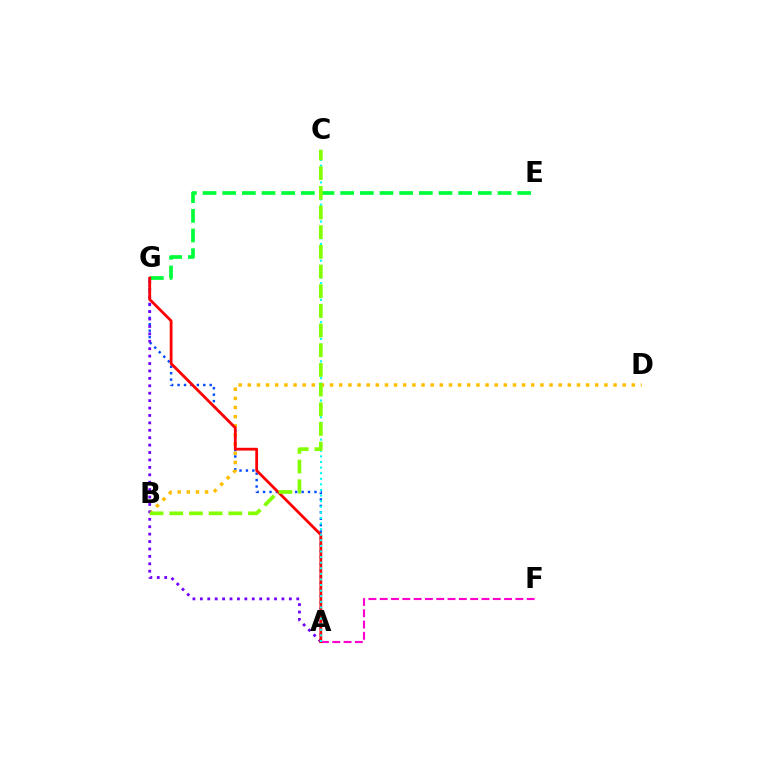{('A', 'G'): [{'color': '#004bff', 'line_style': 'dotted', 'thickness': 1.75}, {'color': '#7200ff', 'line_style': 'dotted', 'thickness': 2.02}, {'color': '#ff0000', 'line_style': 'solid', 'thickness': 2.0}], ('A', 'F'): [{'color': '#ff00cf', 'line_style': 'dashed', 'thickness': 1.54}], ('B', 'D'): [{'color': '#ffbd00', 'line_style': 'dotted', 'thickness': 2.48}], ('E', 'G'): [{'color': '#00ff39', 'line_style': 'dashed', 'thickness': 2.67}], ('A', 'C'): [{'color': '#00fff6', 'line_style': 'dotted', 'thickness': 1.52}], ('B', 'C'): [{'color': '#84ff00', 'line_style': 'dashed', 'thickness': 2.67}]}